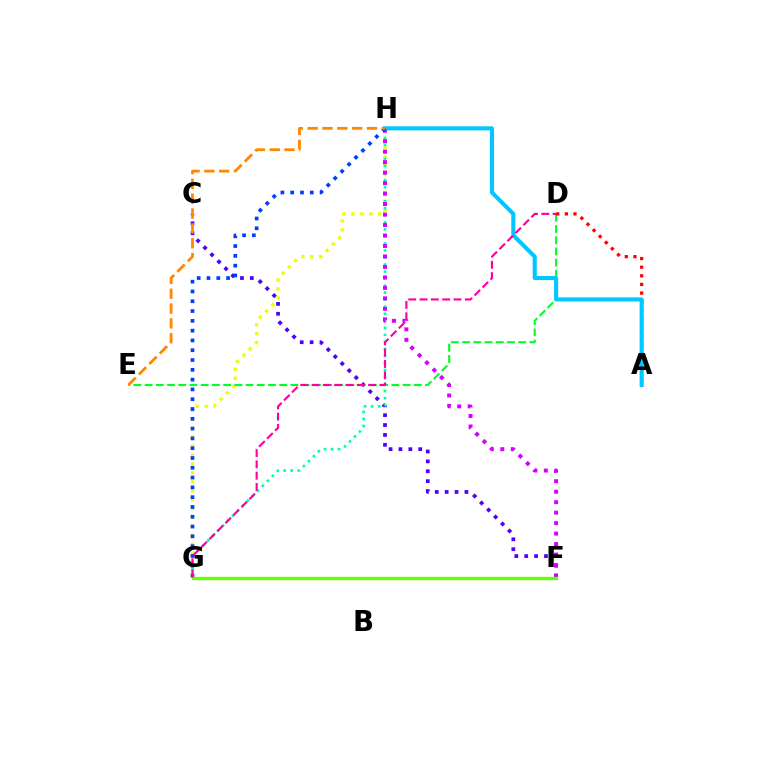{('C', 'F'): [{'color': '#4f00ff', 'line_style': 'dotted', 'thickness': 2.69}], ('G', 'H'): [{'color': '#eeff00', 'line_style': 'dotted', 'thickness': 2.42}, {'color': '#00ffaf', 'line_style': 'dotted', 'thickness': 1.91}, {'color': '#003fff', 'line_style': 'dotted', 'thickness': 2.66}], ('D', 'E'): [{'color': '#00ff27', 'line_style': 'dashed', 'thickness': 1.52}], ('A', 'D'): [{'color': '#ff0000', 'line_style': 'dotted', 'thickness': 2.34}], ('F', 'H'): [{'color': '#d600ff', 'line_style': 'dotted', 'thickness': 2.85}], ('A', 'H'): [{'color': '#00c7ff', 'line_style': 'solid', 'thickness': 2.94}], ('E', 'H'): [{'color': '#ff8800', 'line_style': 'dashed', 'thickness': 2.02}], ('F', 'G'): [{'color': '#66ff00', 'line_style': 'solid', 'thickness': 2.42}], ('D', 'G'): [{'color': '#ff00a0', 'line_style': 'dashed', 'thickness': 1.54}]}